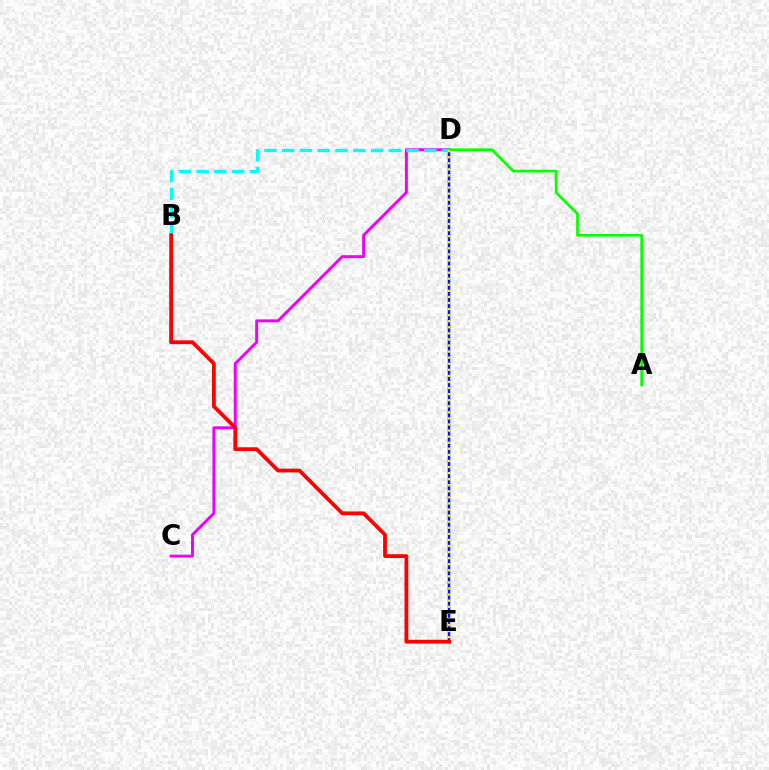{('C', 'D'): [{'color': '#ee00ff', 'line_style': 'solid', 'thickness': 2.12}], ('D', 'E'): [{'color': '#0010ff', 'line_style': 'solid', 'thickness': 1.8}, {'color': '#fcf500', 'line_style': 'dotted', 'thickness': 1.65}], ('B', 'D'): [{'color': '#00fff6', 'line_style': 'dashed', 'thickness': 2.41}], ('A', 'D'): [{'color': '#08ff00', 'line_style': 'solid', 'thickness': 1.95}], ('B', 'E'): [{'color': '#ff0000', 'line_style': 'solid', 'thickness': 2.73}]}